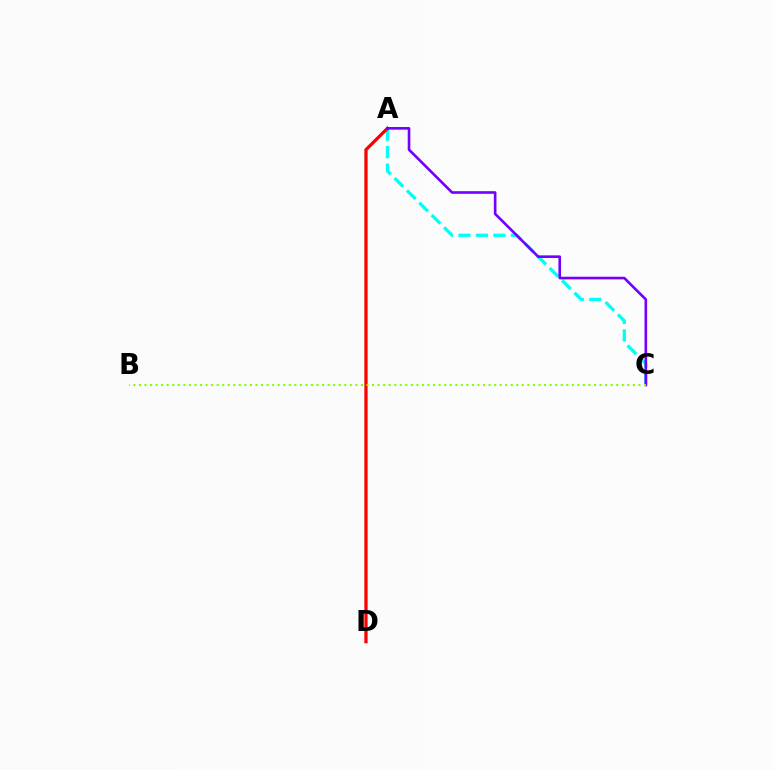{('A', 'C'): [{'color': '#00fff6', 'line_style': 'dashed', 'thickness': 2.37}, {'color': '#7200ff', 'line_style': 'solid', 'thickness': 1.9}], ('A', 'D'): [{'color': '#ff0000', 'line_style': 'solid', 'thickness': 2.36}], ('B', 'C'): [{'color': '#84ff00', 'line_style': 'dotted', 'thickness': 1.51}]}